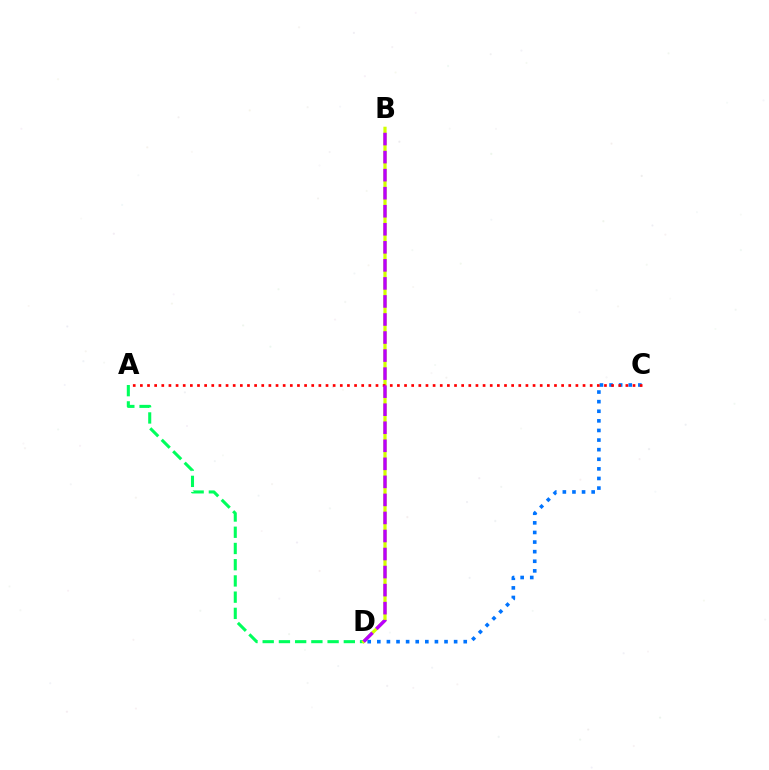{('A', 'D'): [{'color': '#00ff5c', 'line_style': 'dashed', 'thickness': 2.2}], ('B', 'D'): [{'color': '#d1ff00', 'line_style': 'solid', 'thickness': 2.32}, {'color': '#b900ff', 'line_style': 'dashed', 'thickness': 2.45}], ('C', 'D'): [{'color': '#0074ff', 'line_style': 'dotted', 'thickness': 2.61}], ('A', 'C'): [{'color': '#ff0000', 'line_style': 'dotted', 'thickness': 1.94}]}